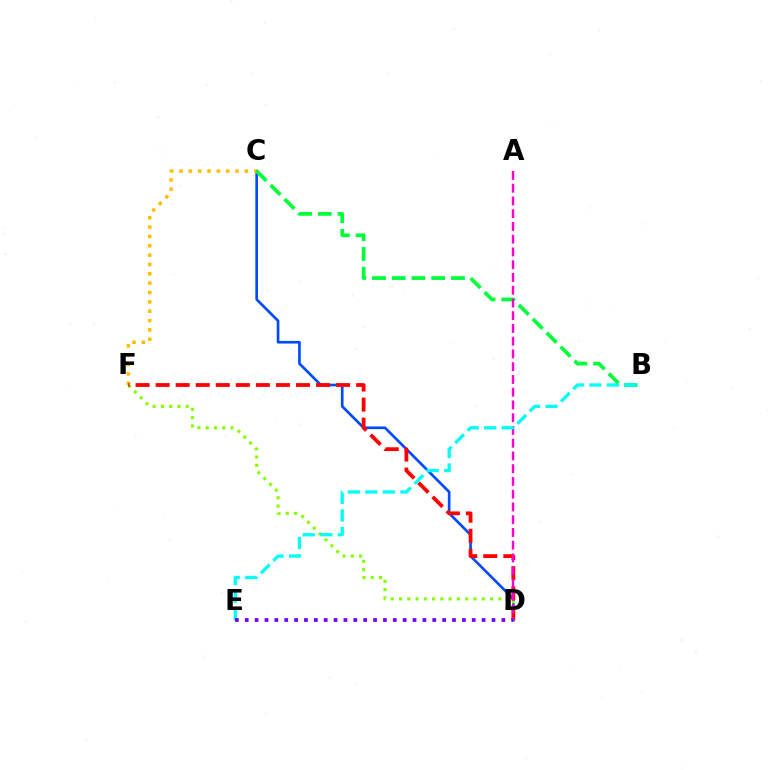{('C', 'D'): [{'color': '#004bff', 'line_style': 'solid', 'thickness': 1.91}], ('C', 'F'): [{'color': '#ffbd00', 'line_style': 'dotted', 'thickness': 2.54}], ('D', 'F'): [{'color': '#84ff00', 'line_style': 'dotted', 'thickness': 2.25}, {'color': '#ff0000', 'line_style': 'dashed', 'thickness': 2.72}], ('B', 'C'): [{'color': '#00ff39', 'line_style': 'dashed', 'thickness': 2.68}], ('A', 'D'): [{'color': '#ff00cf', 'line_style': 'dashed', 'thickness': 1.73}], ('B', 'E'): [{'color': '#00fff6', 'line_style': 'dashed', 'thickness': 2.38}], ('D', 'E'): [{'color': '#7200ff', 'line_style': 'dotted', 'thickness': 2.68}]}